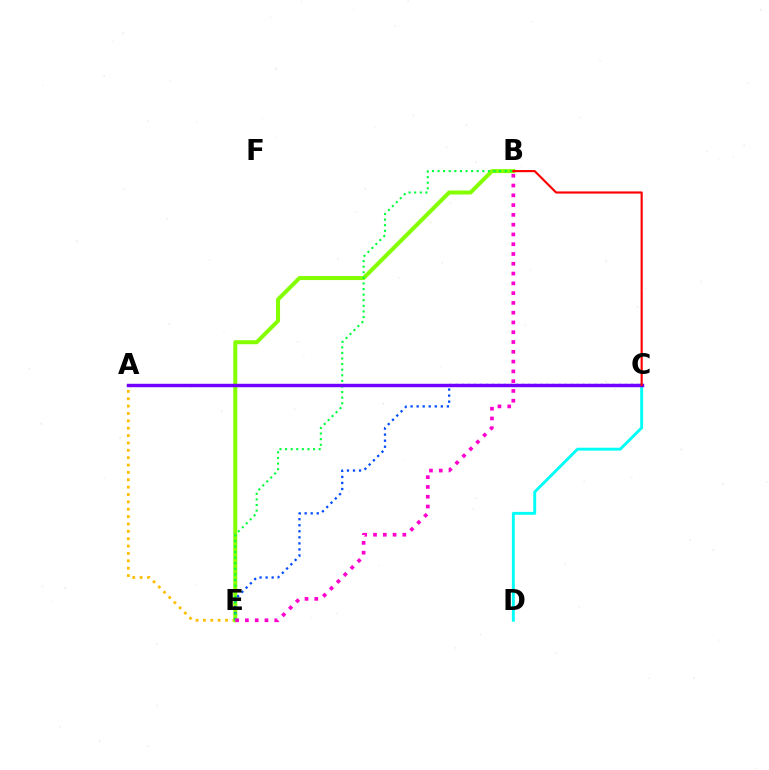{('A', 'E'): [{'color': '#ffbd00', 'line_style': 'dotted', 'thickness': 2.0}], ('B', 'E'): [{'color': '#84ff00', 'line_style': 'solid', 'thickness': 2.89}, {'color': '#00ff39', 'line_style': 'dotted', 'thickness': 1.52}, {'color': '#ff00cf', 'line_style': 'dotted', 'thickness': 2.66}], ('C', 'D'): [{'color': '#00fff6', 'line_style': 'solid', 'thickness': 2.08}], ('C', 'E'): [{'color': '#004bff', 'line_style': 'dotted', 'thickness': 1.64}], ('A', 'C'): [{'color': '#7200ff', 'line_style': 'solid', 'thickness': 2.48}], ('B', 'C'): [{'color': '#ff0000', 'line_style': 'solid', 'thickness': 1.55}]}